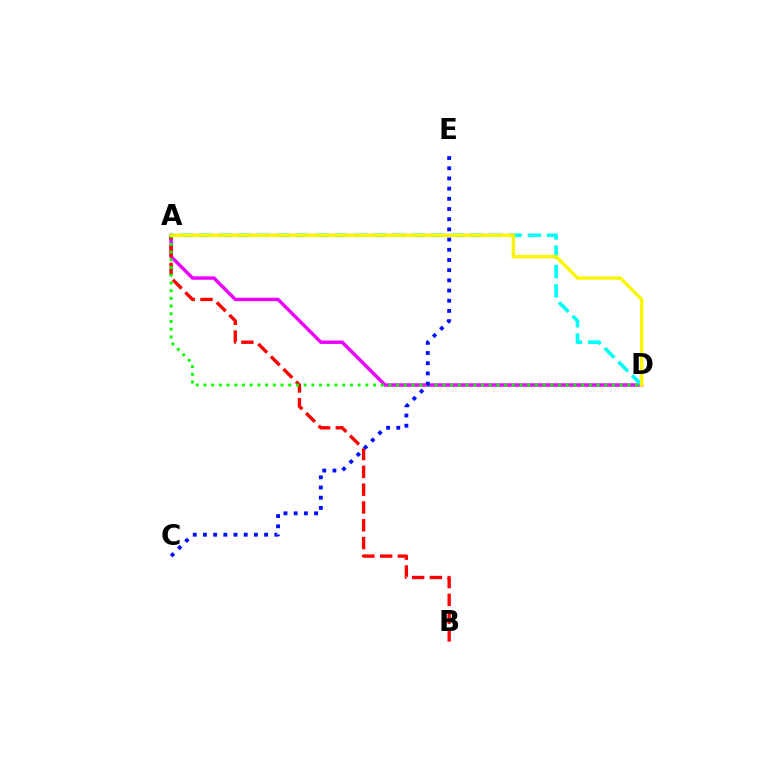{('A', 'D'): [{'color': '#ee00ff', 'line_style': 'solid', 'thickness': 2.45}, {'color': '#00fff6', 'line_style': 'dashed', 'thickness': 2.63}, {'color': '#08ff00', 'line_style': 'dotted', 'thickness': 2.09}, {'color': '#fcf500', 'line_style': 'solid', 'thickness': 2.45}], ('A', 'B'): [{'color': '#ff0000', 'line_style': 'dashed', 'thickness': 2.42}], ('C', 'E'): [{'color': '#0010ff', 'line_style': 'dotted', 'thickness': 2.77}]}